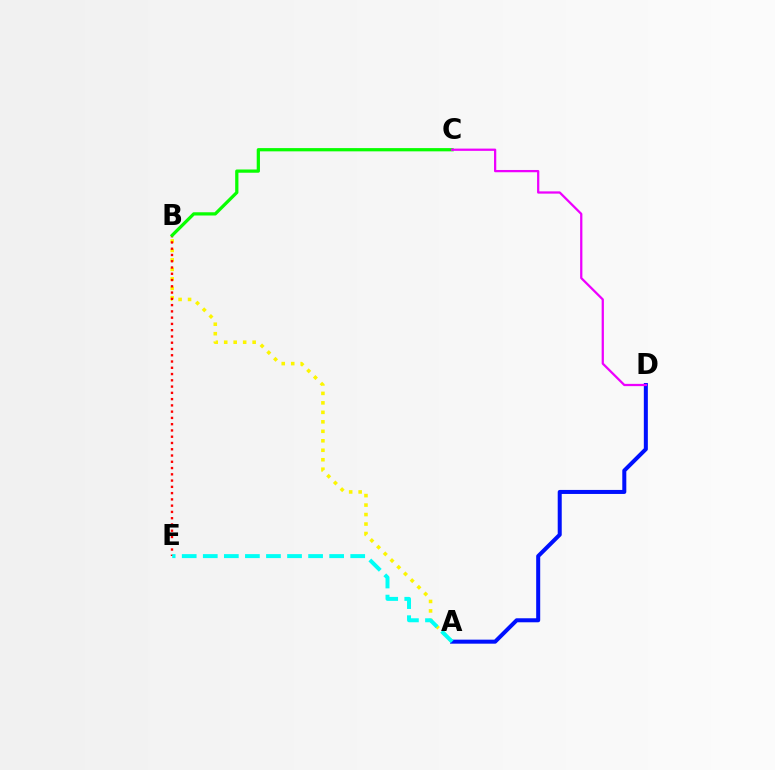{('A', 'B'): [{'color': '#fcf500', 'line_style': 'dotted', 'thickness': 2.58}], ('B', 'E'): [{'color': '#ff0000', 'line_style': 'dotted', 'thickness': 1.7}], ('A', 'D'): [{'color': '#0010ff', 'line_style': 'solid', 'thickness': 2.89}], ('A', 'E'): [{'color': '#00fff6', 'line_style': 'dashed', 'thickness': 2.86}], ('B', 'C'): [{'color': '#08ff00', 'line_style': 'solid', 'thickness': 2.33}], ('C', 'D'): [{'color': '#ee00ff', 'line_style': 'solid', 'thickness': 1.63}]}